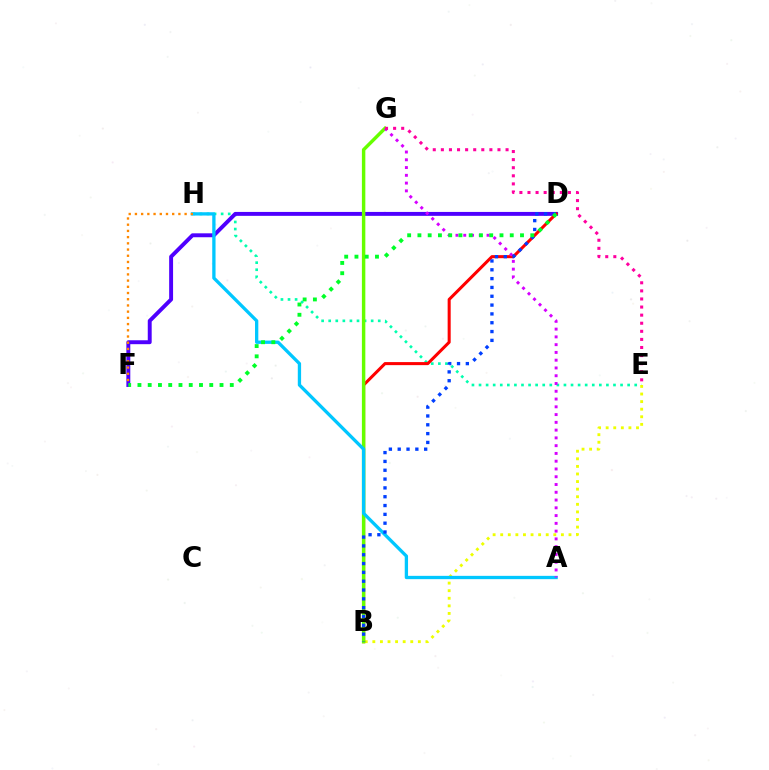{('E', 'H'): [{'color': '#00ffaf', 'line_style': 'dotted', 'thickness': 1.92}], ('B', 'E'): [{'color': '#eeff00', 'line_style': 'dotted', 'thickness': 2.06}], ('D', 'F'): [{'color': '#4f00ff', 'line_style': 'solid', 'thickness': 2.82}, {'color': '#00ff27', 'line_style': 'dotted', 'thickness': 2.79}], ('B', 'D'): [{'color': '#ff0000', 'line_style': 'solid', 'thickness': 2.19}, {'color': '#003fff', 'line_style': 'dotted', 'thickness': 2.4}], ('B', 'G'): [{'color': '#66ff00', 'line_style': 'solid', 'thickness': 2.48}], ('A', 'H'): [{'color': '#00c7ff', 'line_style': 'solid', 'thickness': 2.38}], ('F', 'H'): [{'color': '#ff8800', 'line_style': 'dotted', 'thickness': 1.69}], ('A', 'G'): [{'color': '#d600ff', 'line_style': 'dotted', 'thickness': 2.11}], ('E', 'G'): [{'color': '#ff00a0', 'line_style': 'dotted', 'thickness': 2.2}]}